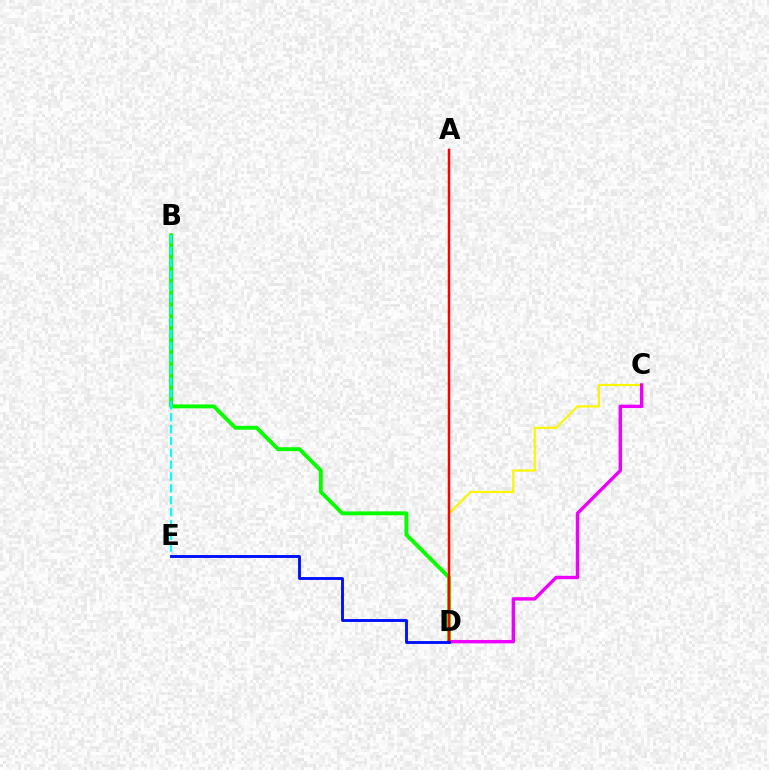{('B', 'D'): [{'color': '#08ff00', 'line_style': 'solid', 'thickness': 2.81}], ('C', 'D'): [{'color': '#fcf500', 'line_style': 'solid', 'thickness': 1.58}, {'color': '#ee00ff', 'line_style': 'solid', 'thickness': 2.45}], ('B', 'E'): [{'color': '#00fff6', 'line_style': 'dashed', 'thickness': 1.61}], ('A', 'D'): [{'color': '#ff0000', 'line_style': 'solid', 'thickness': 1.79}], ('D', 'E'): [{'color': '#0010ff', 'line_style': 'solid', 'thickness': 2.08}]}